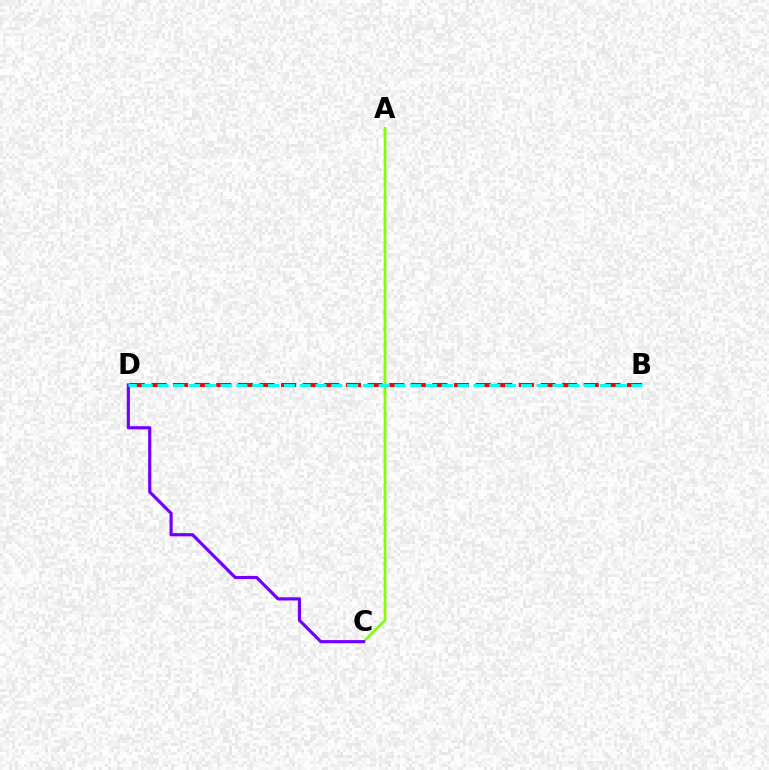{('A', 'C'): [{'color': '#84ff00', 'line_style': 'solid', 'thickness': 1.94}], ('B', 'D'): [{'color': '#ff0000', 'line_style': 'dashed', 'thickness': 2.94}, {'color': '#00fff6', 'line_style': 'dashed', 'thickness': 2.15}], ('C', 'D'): [{'color': '#7200ff', 'line_style': 'solid', 'thickness': 2.28}]}